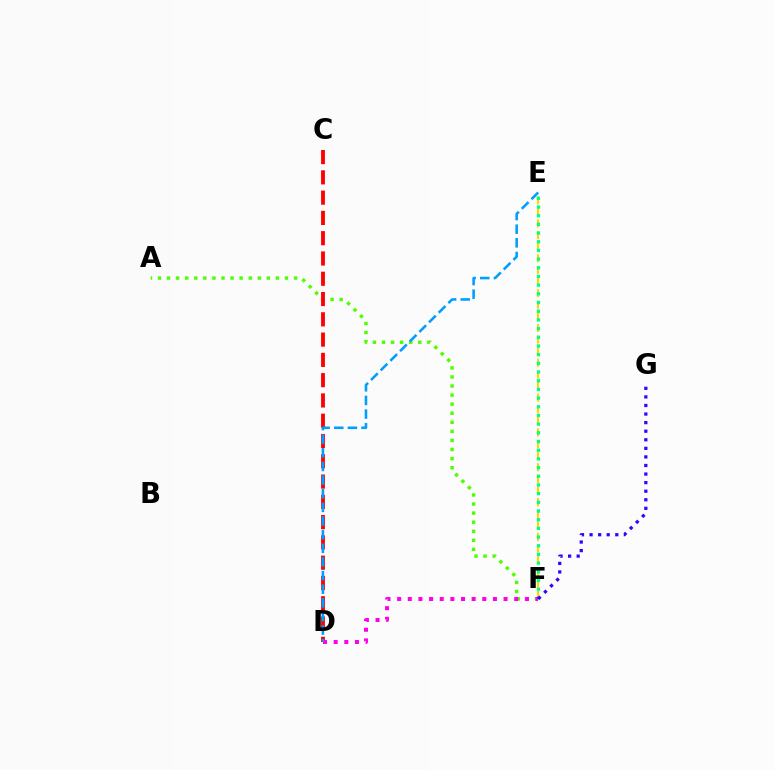{('E', 'F'): [{'color': '#ffd500', 'line_style': 'dashed', 'thickness': 1.58}, {'color': '#00ff86', 'line_style': 'dotted', 'thickness': 2.36}], ('A', 'F'): [{'color': '#4fff00', 'line_style': 'dotted', 'thickness': 2.46}], ('C', 'D'): [{'color': '#ff0000', 'line_style': 'dashed', 'thickness': 2.76}], ('D', 'F'): [{'color': '#ff00ed', 'line_style': 'dotted', 'thickness': 2.89}], ('F', 'G'): [{'color': '#3700ff', 'line_style': 'dotted', 'thickness': 2.33}], ('D', 'E'): [{'color': '#009eff', 'line_style': 'dashed', 'thickness': 1.85}]}